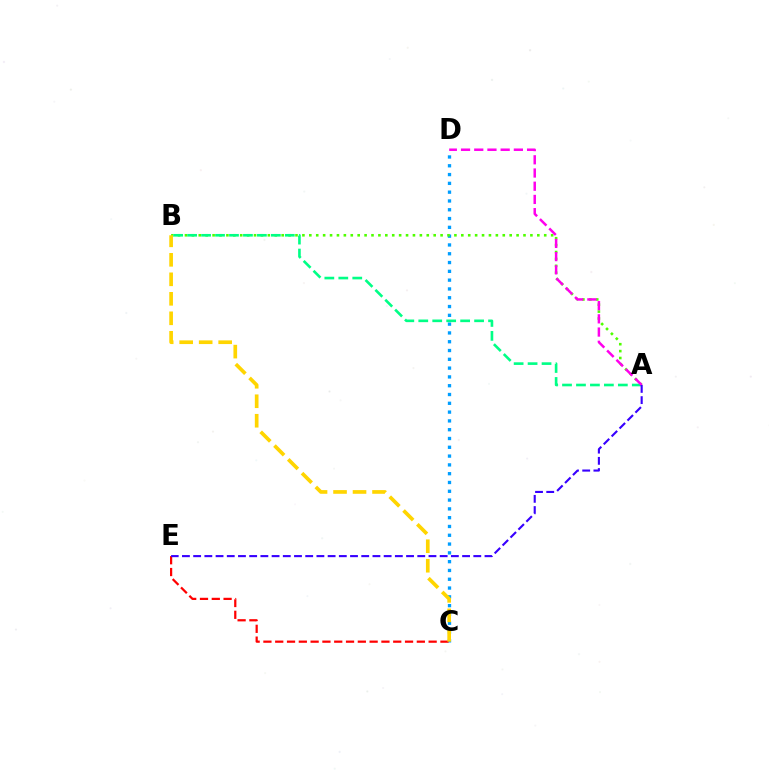{('C', 'D'): [{'color': '#009eff', 'line_style': 'dotted', 'thickness': 2.39}], ('A', 'B'): [{'color': '#4fff00', 'line_style': 'dotted', 'thickness': 1.88}, {'color': '#00ff86', 'line_style': 'dashed', 'thickness': 1.9}], ('C', 'E'): [{'color': '#ff0000', 'line_style': 'dashed', 'thickness': 1.6}], ('A', 'D'): [{'color': '#ff00ed', 'line_style': 'dashed', 'thickness': 1.79}], ('B', 'C'): [{'color': '#ffd500', 'line_style': 'dashed', 'thickness': 2.65}], ('A', 'E'): [{'color': '#3700ff', 'line_style': 'dashed', 'thickness': 1.52}]}